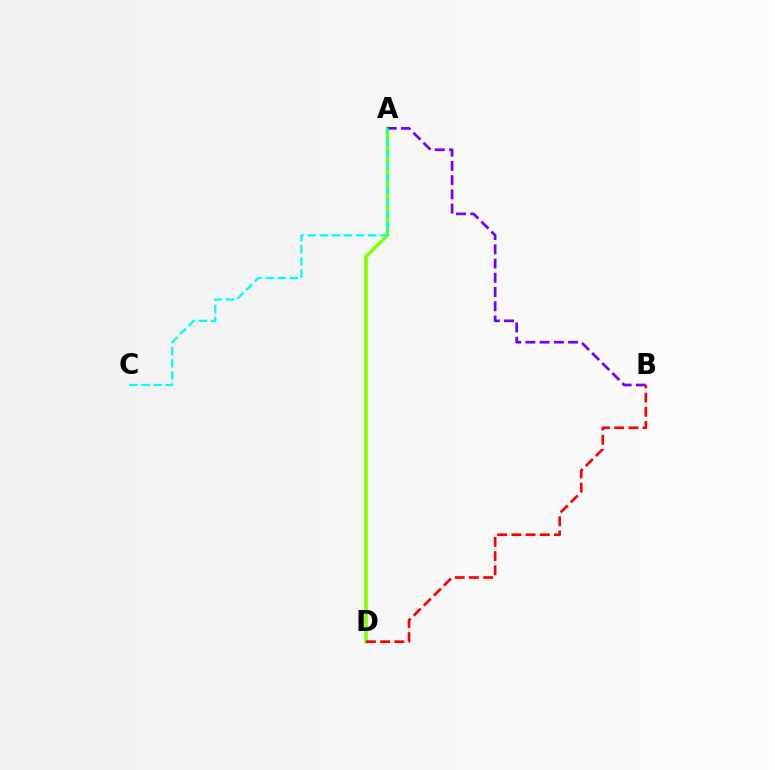{('A', 'D'): [{'color': '#84ff00', 'line_style': 'solid', 'thickness': 2.57}], ('A', 'B'): [{'color': '#7200ff', 'line_style': 'dashed', 'thickness': 1.93}], ('B', 'D'): [{'color': '#ff0000', 'line_style': 'dashed', 'thickness': 1.93}], ('A', 'C'): [{'color': '#00fff6', 'line_style': 'dashed', 'thickness': 1.65}]}